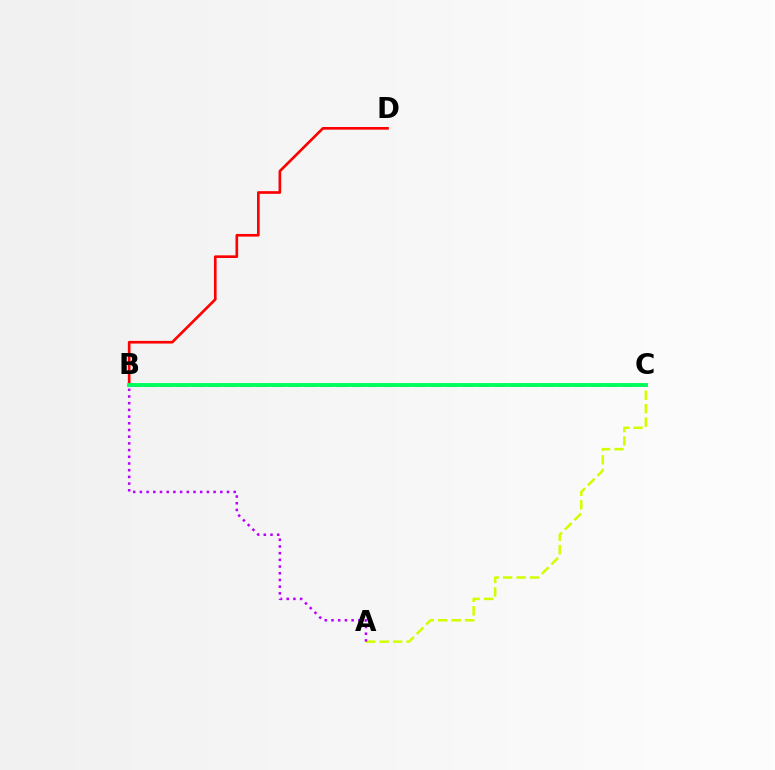{('A', 'C'): [{'color': '#d1ff00', 'line_style': 'dashed', 'thickness': 1.83}], ('B', 'D'): [{'color': '#ff0000', 'line_style': 'solid', 'thickness': 1.91}], ('A', 'B'): [{'color': '#b900ff', 'line_style': 'dotted', 'thickness': 1.82}], ('B', 'C'): [{'color': '#0074ff', 'line_style': 'dashed', 'thickness': 2.16}, {'color': '#00ff5c', 'line_style': 'solid', 'thickness': 2.81}]}